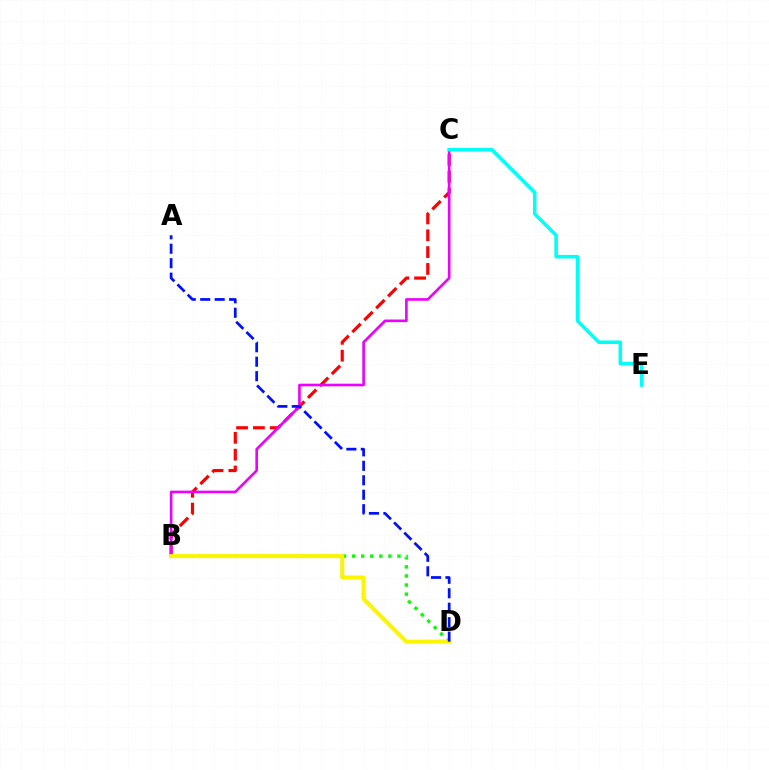{('B', 'C'): [{'color': '#ff0000', 'line_style': 'dashed', 'thickness': 2.29}, {'color': '#ee00ff', 'line_style': 'solid', 'thickness': 1.89}], ('C', 'E'): [{'color': '#00fff6', 'line_style': 'solid', 'thickness': 2.54}], ('B', 'D'): [{'color': '#08ff00', 'line_style': 'dotted', 'thickness': 2.47}, {'color': '#fcf500', 'line_style': 'solid', 'thickness': 2.91}], ('A', 'D'): [{'color': '#0010ff', 'line_style': 'dashed', 'thickness': 1.96}]}